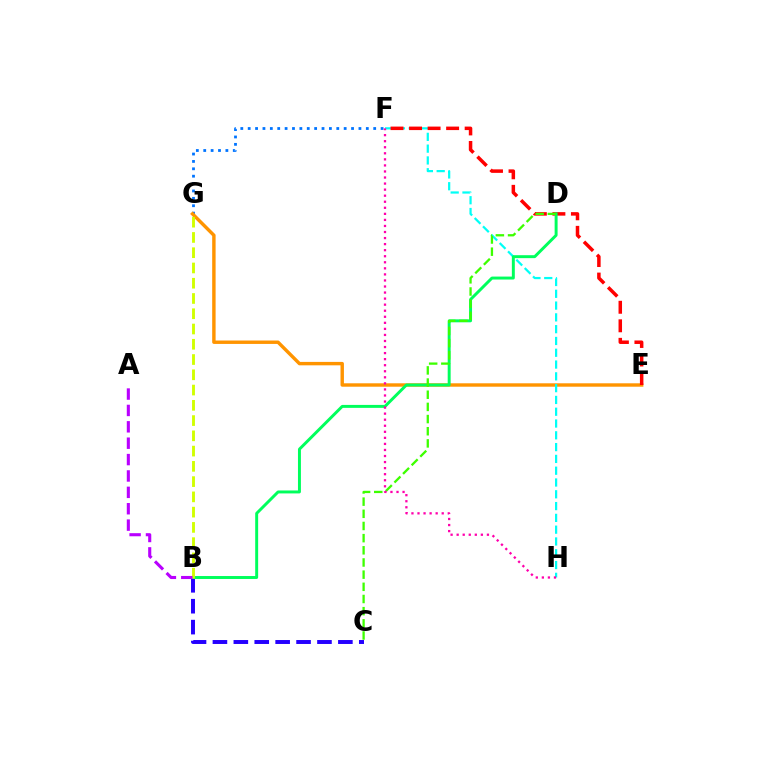{('F', 'G'): [{'color': '#0074ff', 'line_style': 'dotted', 'thickness': 2.01}], ('E', 'G'): [{'color': '#ff9400', 'line_style': 'solid', 'thickness': 2.46}], ('F', 'H'): [{'color': '#00fff6', 'line_style': 'dashed', 'thickness': 1.6}, {'color': '#ff00ac', 'line_style': 'dotted', 'thickness': 1.64}], ('B', 'C'): [{'color': '#2500ff', 'line_style': 'dashed', 'thickness': 2.84}], ('E', 'F'): [{'color': '#ff0000', 'line_style': 'dashed', 'thickness': 2.52}], ('B', 'D'): [{'color': '#00ff5c', 'line_style': 'solid', 'thickness': 2.13}], ('B', 'G'): [{'color': '#d1ff00', 'line_style': 'dashed', 'thickness': 2.07}], ('A', 'B'): [{'color': '#b900ff', 'line_style': 'dashed', 'thickness': 2.23}], ('C', 'D'): [{'color': '#3dff00', 'line_style': 'dashed', 'thickness': 1.65}]}